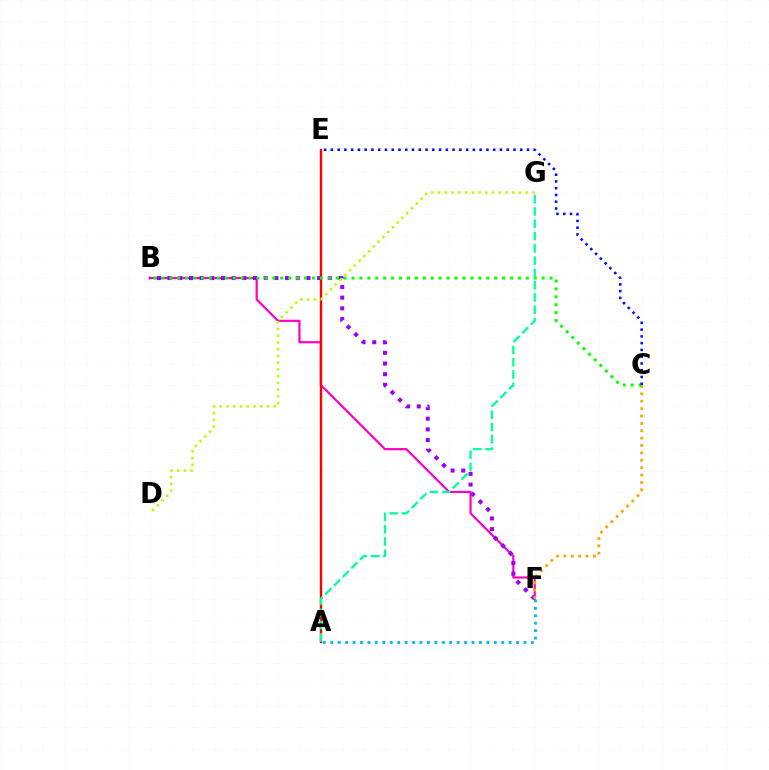{('B', 'F'): [{'color': '#ff00bd', 'line_style': 'solid', 'thickness': 1.58}, {'color': '#9b00ff', 'line_style': 'dotted', 'thickness': 2.9}], ('A', 'E'): [{'color': '#ff0000', 'line_style': 'solid', 'thickness': 1.7}], ('C', 'F'): [{'color': '#ffa500', 'line_style': 'dotted', 'thickness': 2.0}], ('B', 'C'): [{'color': '#08ff00', 'line_style': 'dotted', 'thickness': 2.15}], ('A', 'F'): [{'color': '#00b5ff', 'line_style': 'dotted', 'thickness': 2.02}], ('C', 'E'): [{'color': '#0010ff', 'line_style': 'dotted', 'thickness': 1.84}], ('A', 'G'): [{'color': '#00ff9d', 'line_style': 'dashed', 'thickness': 1.67}], ('D', 'G'): [{'color': '#b3ff00', 'line_style': 'dotted', 'thickness': 1.83}]}